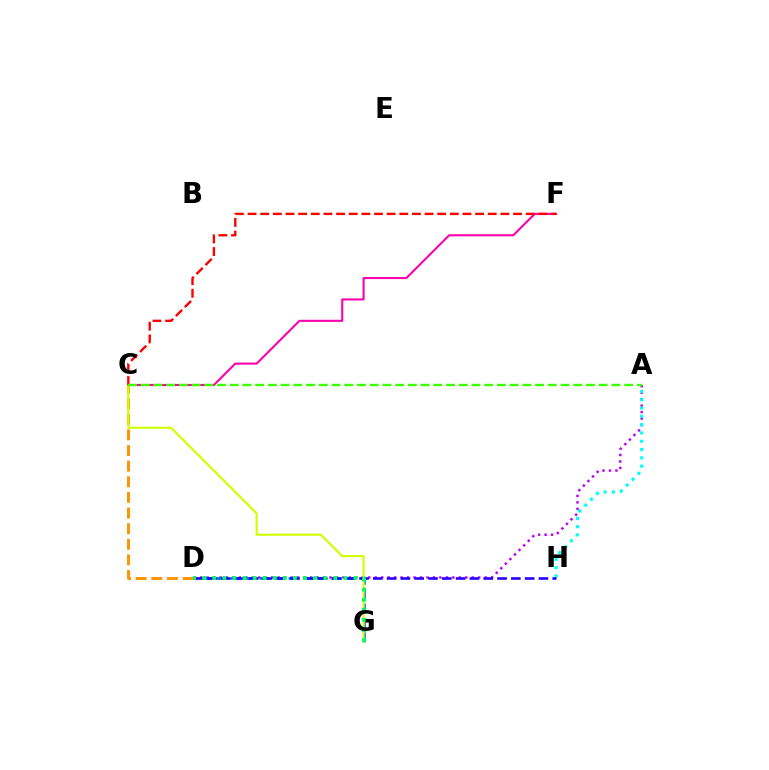{('C', 'D'): [{'color': '#ff9400', 'line_style': 'dashed', 'thickness': 2.12}], ('A', 'D'): [{'color': '#b900ff', 'line_style': 'dotted', 'thickness': 1.76}], ('C', 'F'): [{'color': '#ff00ac', 'line_style': 'solid', 'thickness': 1.5}, {'color': '#ff0000', 'line_style': 'dashed', 'thickness': 1.72}], ('D', 'G'): [{'color': '#0074ff', 'line_style': 'dashed', 'thickness': 1.96}, {'color': '#00ff5c', 'line_style': 'dotted', 'thickness': 2.74}], ('A', 'H'): [{'color': '#00fff6', 'line_style': 'dotted', 'thickness': 2.26}], ('D', 'H'): [{'color': '#2500ff', 'line_style': 'dashed', 'thickness': 1.88}], ('C', 'G'): [{'color': '#d1ff00', 'line_style': 'solid', 'thickness': 1.54}], ('A', 'C'): [{'color': '#3dff00', 'line_style': 'dashed', 'thickness': 1.73}]}